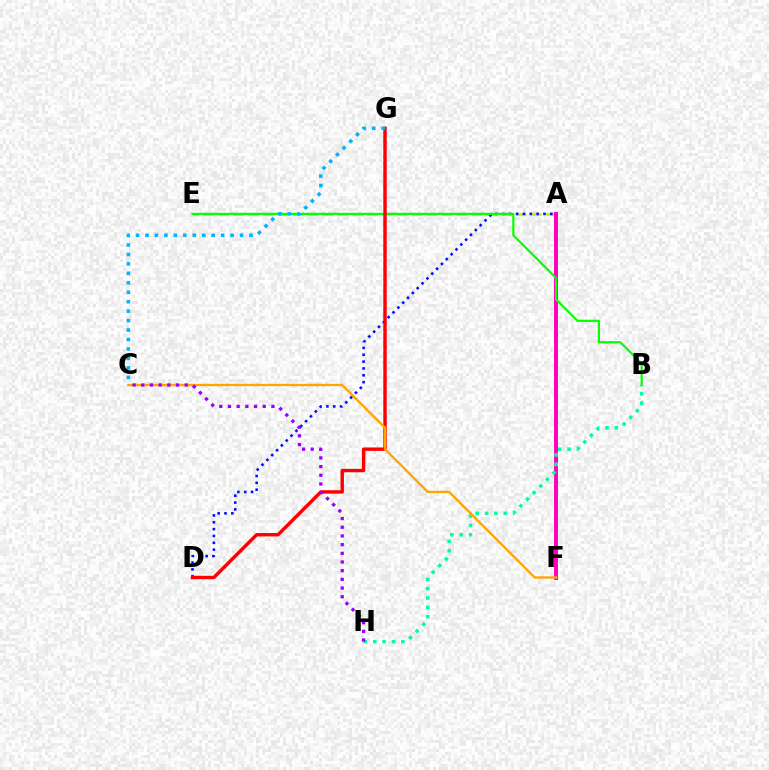{('A', 'E'): [{'color': '#b3ff00', 'line_style': 'dashed', 'thickness': 2.02}], ('A', 'F'): [{'color': '#ff00bd', 'line_style': 'solid', 'thickness': 2.84}], ('A', 'D'): [{'color': '#0010ff', 'line_style': 'dotted', 'thickness': 1.86}], ('B', 'H'): [{'color': '#00ff9d', 'line_style': 'dotted', 'thickness': 2.54}], ('B', 'E'): [{'color': '#08ff00', 'line_style': 'solid', 'thickness': 1.59}], ('D', 'G'): [{'color': '#ff0000', 'line_style': 'solid', 'thickness': 2.46}], ('C', 'G'): [{'color': '#00b5ff', 'line_style': 'dotted', 'thickness': 2.57}], ('C', 'F'): [{'color': '#ffa500', 'line_style': 'solid', 'thickness': 1.67}], ('C', 'H'): [{'color': '#9b00ff', 'line_style': 'dotted', 'thickness': 2.36}]}